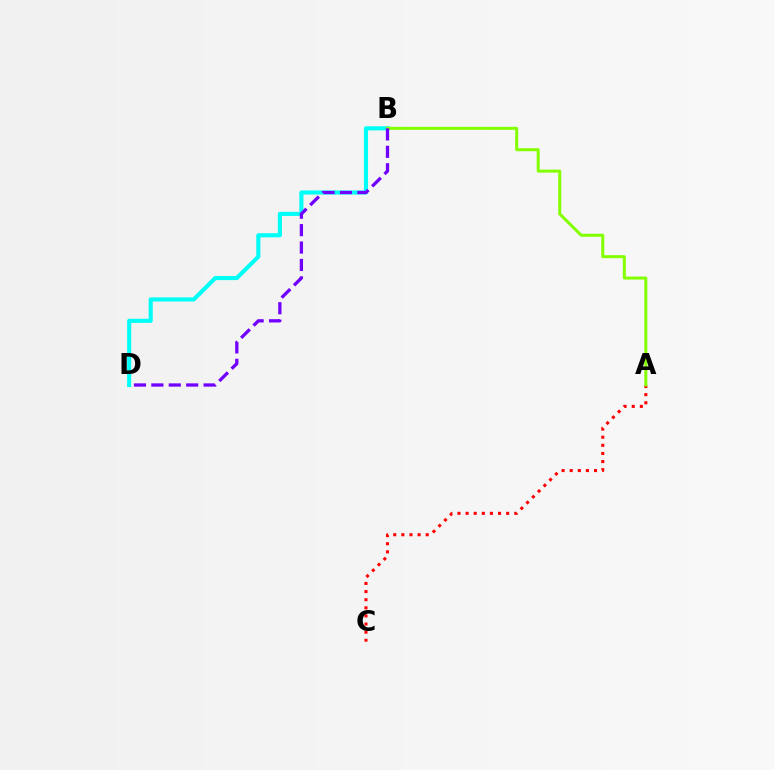{('A', 'C'): [{'color': '#ff0000', 'line_style': 'dotted', 'thickness': 2.21}], ('B', 'D'): [{'color': '#00fff6', 'line_style': 'solid', 'thickness': 2.96}, {'color': '#7200ff', 'line_style': 'dashed', 'thickness': 2.37}], ('A', 'B'): [{'color': '#84ff00', 'line_style': 'solid', 'thickness': 2.17}]}